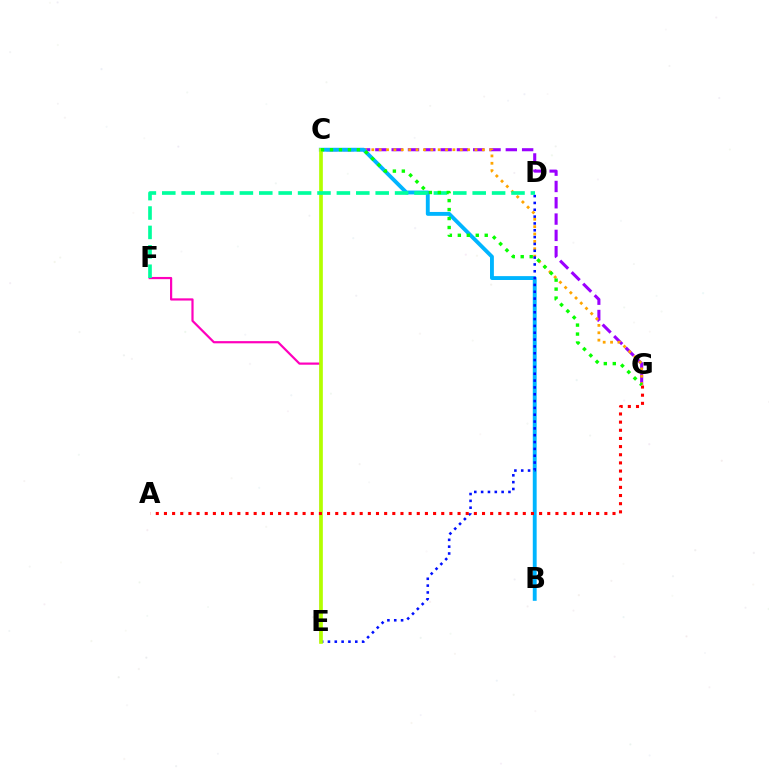{('C', 'G'): [{'color': '#9b00ff', 'line_style': 'dashed', 'thickness': 2.22}, {'color': '#ffa500', 'line_style': 'dotted', 'thickness': 2.0}, {'color': '#08ff00', 'line_style': 'dotted', 'thickness': 2.44}], ('E', 'F'): [{'color': '#ff00bd', 'line_style': 'solid', 'thickness': 1.58}], ('B', 'C'): [{'color': '#00b5ff', 'line_style': 'solid', 'thickness': 2.79}], ('D', 'E'): [{'color': '#0010ff', 'line_style': 'dotted', 'thickness': 1.86}], ('C', 'E'): [{'color': '#b3ff00', 'line_style': 'solid', 'thickness': 2.66}], ('A', 'G'): [{'color': '#ff0000', 'line_style': 'dotted', 'thickness': 2.22}], ('D', 'F'): [{'color': '#00ff9d', 'line_style': 'dashed', 'thickness': 2.64}]}